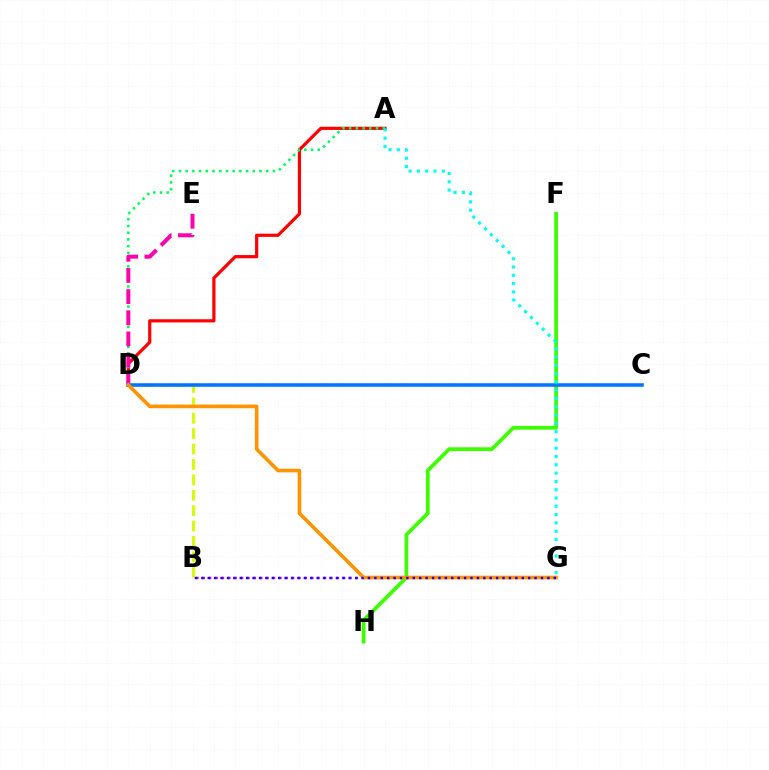{('F', 'H'): [{'color': '#3dff00', 'line_style': 'solid', 'thickness': 2.7}], ('A', 'D'): [{'color': '#ff0000', 'line_style': 'solid', 'thickness': 2.3}, {'color': '#00ff5c', 'line_style': 'dotted', 'thickness': 1.82}], ('B', 'D'): [{'color': '#d1ff00', 'line_style': 'dashed', 'thickness': 2.09}], ('D', 'E'): [{'color': '#ff00ac', 'line_style': 'dashed', 'thickness': 2.87}], ('C', 'D'): [{'color': '#0074ff', 'line_style': 'solid', 'thickness': 2.55}], ('B', 'G'): [{'color': '#b900ff', 'line_style': 'dotted', 'thickness': 1.73}, {'color': '#2500ff', 'line_style': 'dotted', 'thickness': 1.74}], ('D', 'G'): [{'color': '#ff9400', 'line_style': 'solid', 'thickness': 2.61}], ('A', 'G'): [{'color': '#00fff6', 'line_style': 'dotted', 'thickness': 2.25}]}